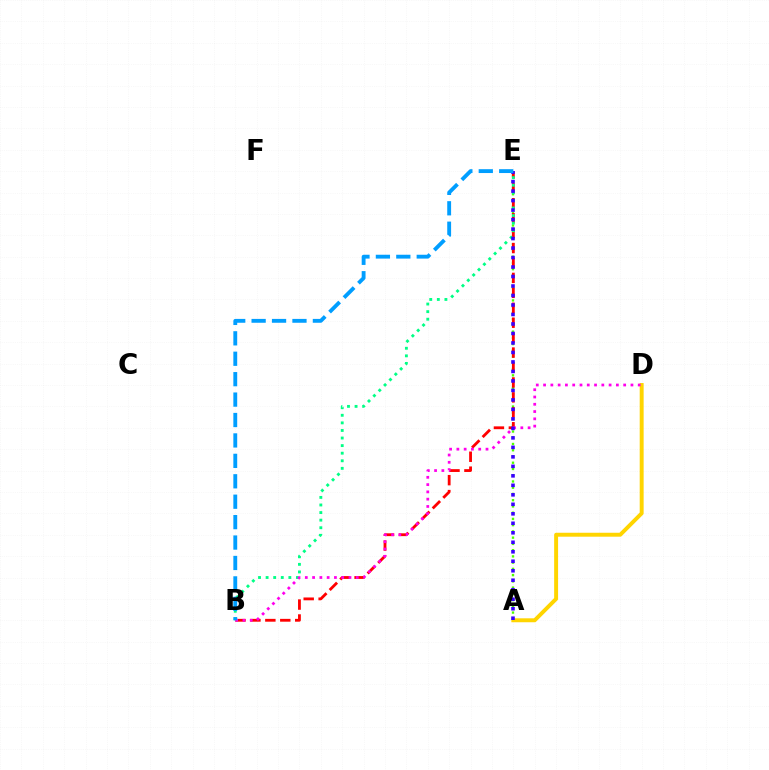{('A', 'E'): [{'color': '#4fff00', 'line_style': 'dotted', 'thickness': 1.7}, {'color': '#3700ff', 'line_style': 'dotted', 'thickness': 2.58}], ('B', 'E'): [{'color': '#ff0000', 'line_style': 'dashed', 'thickness': 2.03}, {'color': '#00ff86', 'line_style': 'dotted', 'thickness': 2.06}, {'color': '#009eff', 'line_style': 'dashed', 'thickness': 2.77}], ('A', 'D'): [{'color': '#ffd500', 'line_style': 'solid', 'thickness': 2.83}], ('B', 'D'): [{'color': '#ff00ed', 'line_style': 'dotted', 'thickness': 1.98}]}